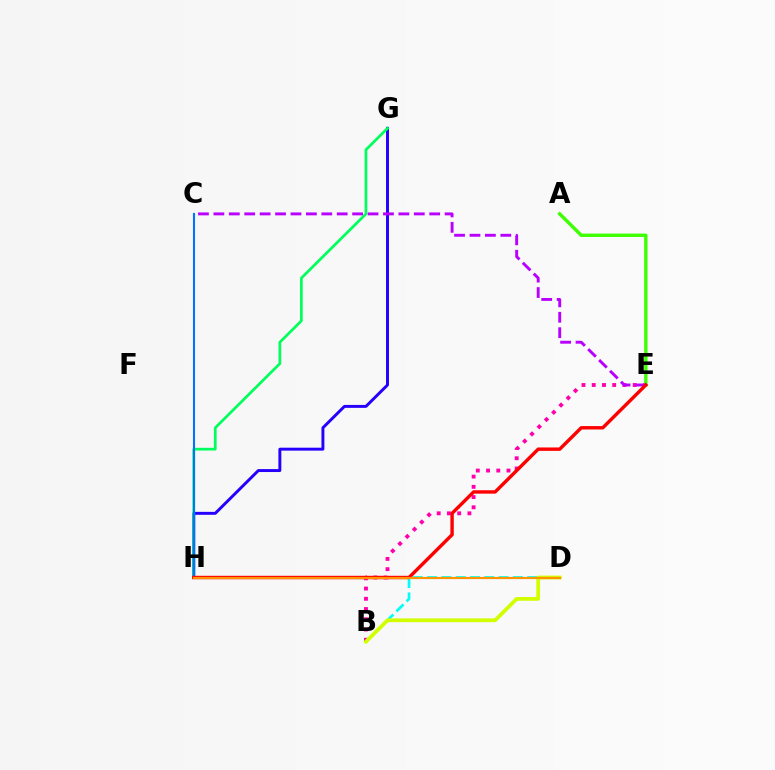{('B', 'E'): [{'color': '#ff00ac', 'line_style': 'dotted', 'thickness': 2.78}], ('B', 'D'): [{'color': '#00fff6', 'line_style': 'dashed', 'thickness': 1.94}, {'color': '#d1ff00', 'line_style': 'solid', 'thickness': 2.71}], ('A', 'E'): [{'color': '#3dff00', 'line_style': 'solid', 'thickness': 2.44}], ('G', 'H'): [{'color': '#2500ff', 'line_style': 'solid', 'thickness': 2.12}, {'color': '#00ff5c', 'line_style': 'solid', 'thickness': 1.96}], ('C', 'E'): [{'color': '#b900ff', 'line_style': 'dashed', 'thickness': 2.09}], ('C', 'H'): [{'color': '#0074ff', 'line_style': 'solid', 'thickness': 1.51}], ('E', 'H'): [{'color': '#ff0000', 'line_style': 'solid', 'thickness': 2.45}], ('D', 'H'): [{'color': '#ff9400', 'line_style': 'solid', 'thickness': 1.58}]}